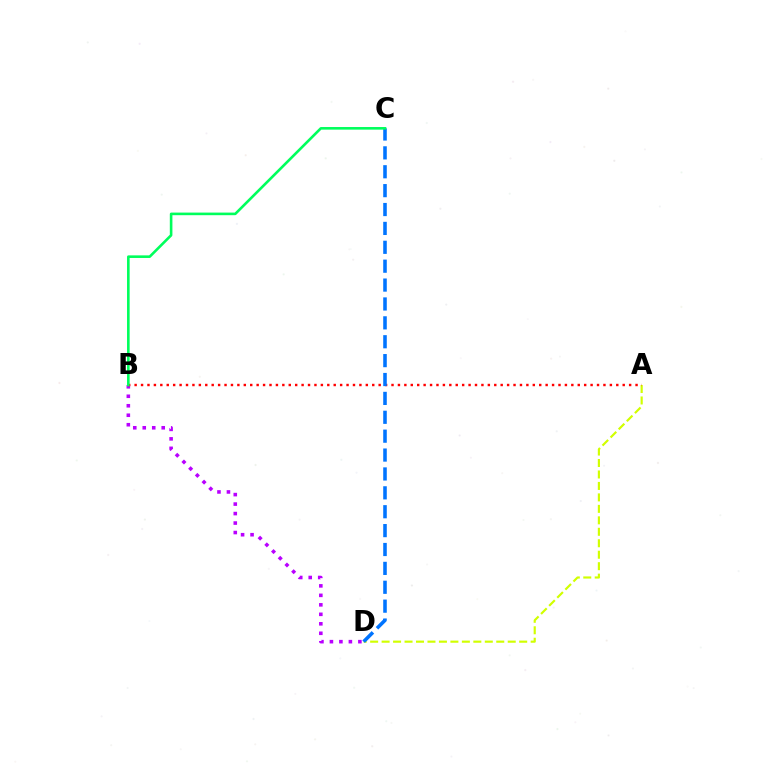{('B', 'D'): [{'color': '#b900ff', 'line_style': 'dotted', 'thickness': 2.58}], ('A', 'D'): [{'color': '#d1ff00', 'line_style': 'dashed', 'thickness': 1.56}], ('A', 'B'): [{'color': '#ff0000', 'line_style': 'dotted', 'thickness': 1.74}], ('C', 'D'): [{'color': '#0074ff', 'line_style': 'dashed', 'thickness': 2.57}], ('B', 'C'): [{'color': '#00ff5c', 'line_style': 'solid', 'thickness': 1.88}]}